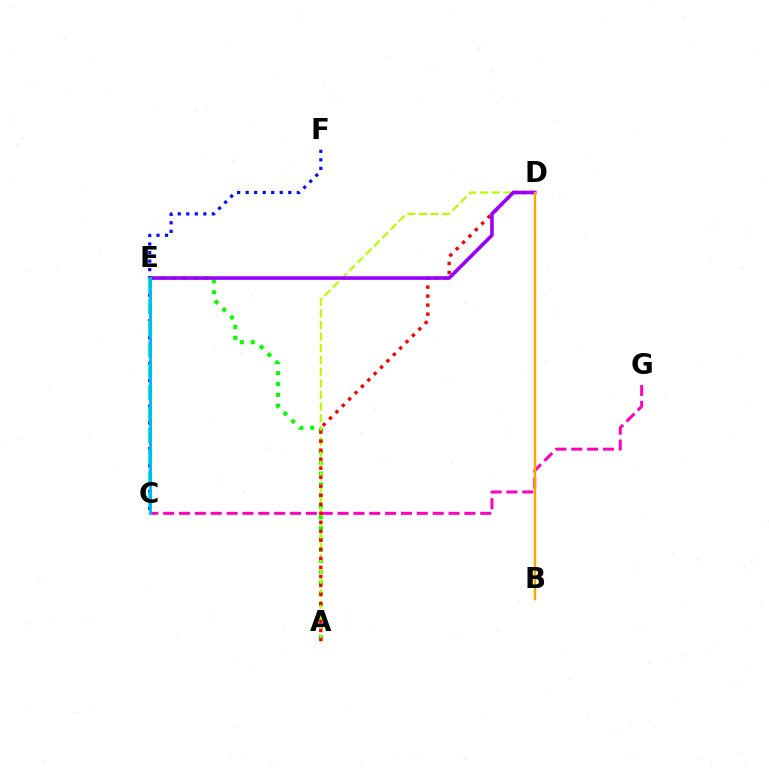{('A', 'E'): [{'color': '#08ff00', 'line_style': 'dotted', 'thickness': 2.96}], ('C', 'G'): [{'color': '#ff00bd', 'line_style': 'dashed', 'thickness': 2.15}], ('A', 'D'): [{'color': '#b3ff00', 'line_style': 'dashed', 'thickness': 1.58}, {'color': '#ff0000', 'line_style': 'dotted', 'thickness': 2.45}], ('D', 'E'): [{'color': '#9b00ff', 'line_style': 'solid', 'thickness': 2.61}], ('C', 'F'): [{'color': '#0010ff', 'line_style': 'dotted', 'thickness': 2.32}], ('C', 'E'): [{'color': '#00ff9d', 'line_style': 'dashed', 'thickness': 2.91}, {'color': '#00b5ff', 'line_style': 'solid', 'thickness': 2.08}], ('B', 'D'): [{'color': '#ffa500', 'line_style': 'solid', 'thickness': 1.71}]}